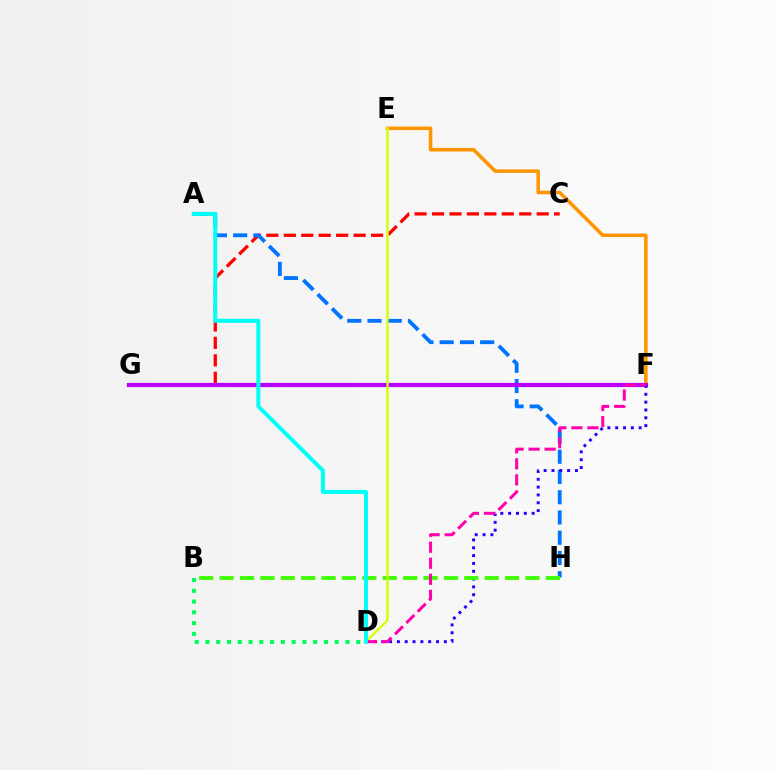{('E', 'F'): [{'color': '#ff9400', 'line_style': 'solid', 'thickness': 2.54}], ('C', 'G'): [{'color': '#ff0000', 'line_style': 'dashed', 'thickness': 2.37}], ('A', 'H'): [{'color': '#0074ff', 'line_style': 'dashed', 'thickness': 2.75}], ('F', 'G'): [{'color': '#b900ff', 'line_style': 'solid', 'thickness': 2.99}], ('B', 'D'): [{'color': '#00ff5c', 'line_style': 'dotted', 'thickness': 2.93}], ('D', 'F'): [{'color': '#2500ff', 'line_style': 'dotted', 'thickness': 2.13}, {'color': '#ff00ac', 'line_style': 'dashed', 'thickness': 2.18}], ('B', 'H'): [{'color': '#3dff00', 'line_style': 'dashed', 'thickness': 2.77}], ('D', 'E'): [{'color': '#d1ff00', 'line_style': 'solid', 'thickness': 1.71}], ('A', 'D'): [{'color': '#00fff6', 'line_style': 'solid', 'thickness': 2.88}]}